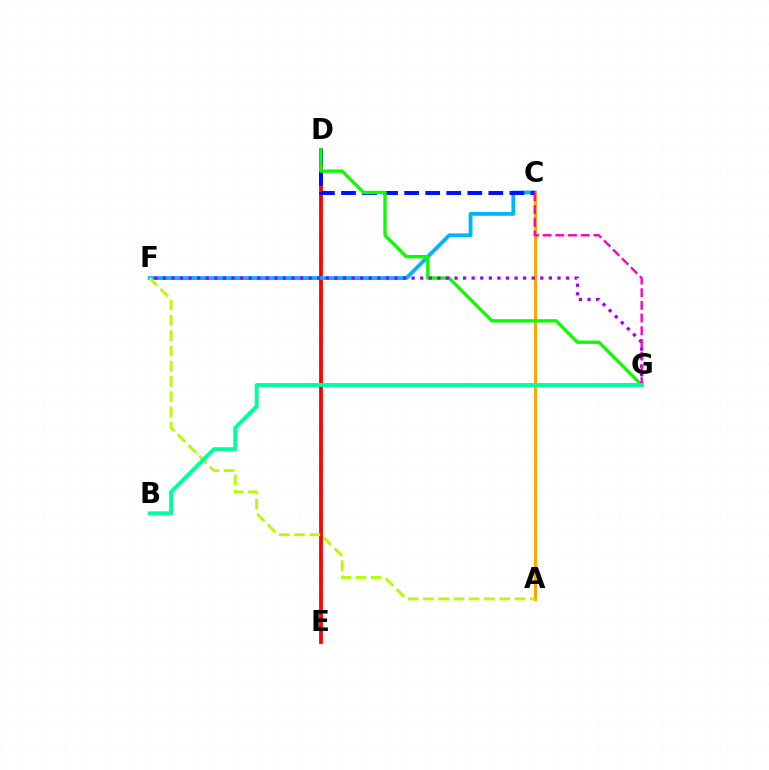{('D', 'E'): [{'color': '#ff0000', 'line_style': 'solid', 'thickness': 2.73}], ('C', 'F'): [{'color': '#00b5ff', 'line_style': 'solid', 'thickness': 2.76}], ('A', 'C'): [{'color': '#ffa500', 'line_style': 'solid', 'thickness': 2.23}], ('C', 'D'): [{'color': '#0010ff', 'line_style': 'dashed', 'thickness': 2.86}], ('D', 'G'): [{'color': '#08ff00', 'line_style': 'solid', 'thickness': 2.4}], ('F', 'G'): [{'color': '#9b00ff', 'line_style': 'dotted', 'thickness': 2.33}], ('C', 'G'): [{'color': '#ff00bd', 'line_style': 'dashed', 'thickness': 1.72}], ('A', 'F'): [{'color': '#b3ff00', 'line_style': 'dashed', 'thickness': 2.07}], ('B', 'G'): [{'color': '#00ff9d', 'line_style': 'solid', 'thickness': 2.84}]}